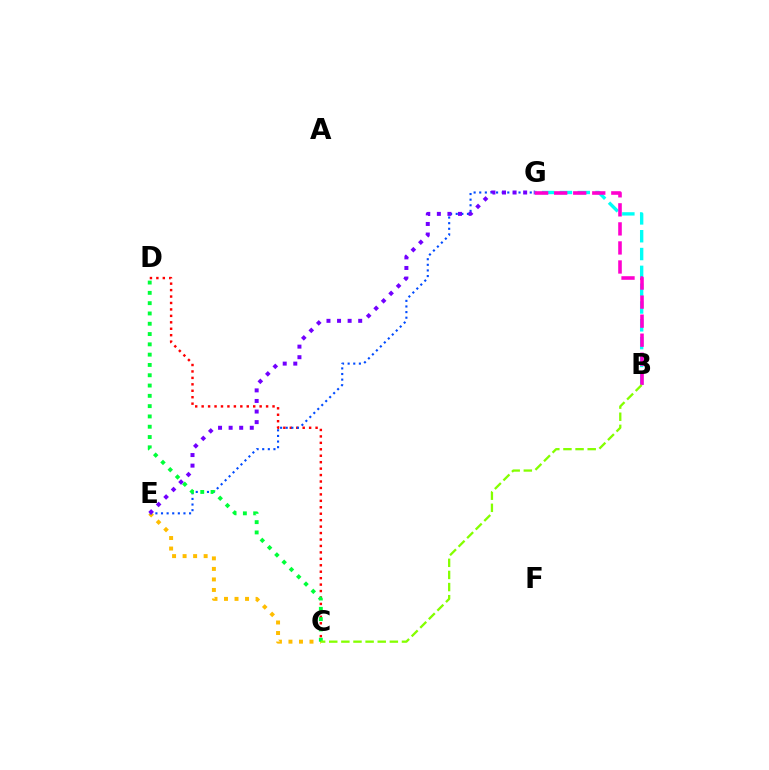{('B', 'G'): [{'color': '#00fff6', 'line_style': 'dashed', 'thickness': 2.42}, {'color': '#ff00cf', 'line_style': 'dashed', 'thickness': 2.59}], ('C', 'E'): [{'color': '#ffbd00', 'line_style': 'dotted', 'thickness': 2.86}], ('C', 'D'): [{'color': '#ff0000', 'line_style': 'dotted', 'thickness': 1.75}, {'color': '#00ff39', 'line_style': 'dotted', 'thickness': 2.8}], ('E', 'G'): [{'color': '#004bff', 'line_style': 'dotted', 'thickness': 1.52}, {'color': '#7200ff', 'line_style': 'dotted', 'thickness': 2.87}], ('B', 'C'): [{'color': '#84ff00', 'line_style': 'dashed', 'thickness': 1.65}]}